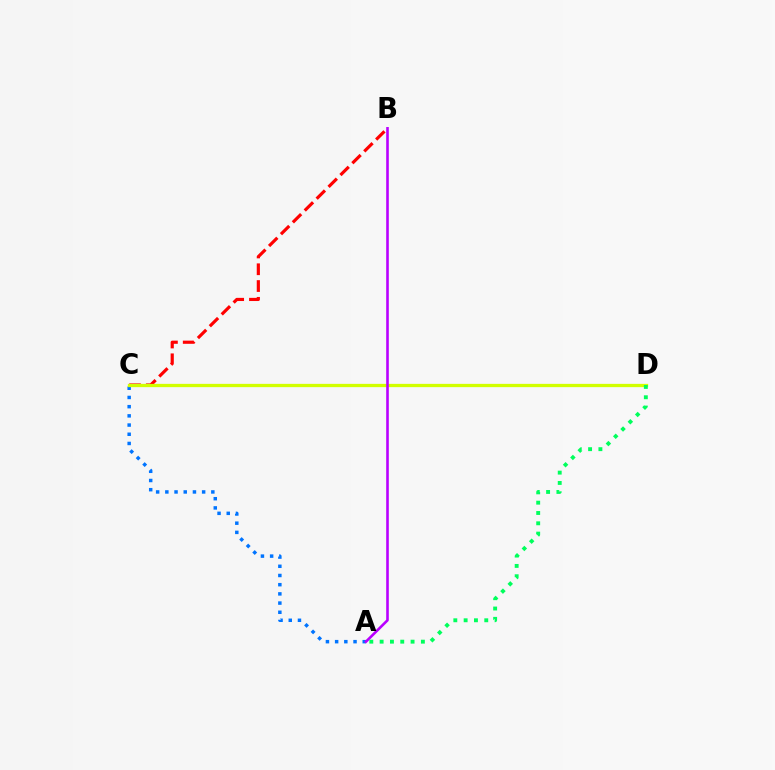{('A', 'C'): [{'color': '#0074ff', 'line_style': 'dotted', 'thickness': 2.5}], ('B', 'C'): [{'color': '#ff0000', 'line_style': 'dashed', 'thickness': 2.28}], ('C', 'D'): [{'color': '#d1ff00', 'line_style': 'solid', 'thickness': 2.37}], ('A', 'B'): [{'color': '#b900ff', 'line_style': 'solid', 'thickness': 1.88}], ('A', 'D'): [{'color': '#00ff5c', 'line_style': 'dotted', 'thickness': 2.8}]}